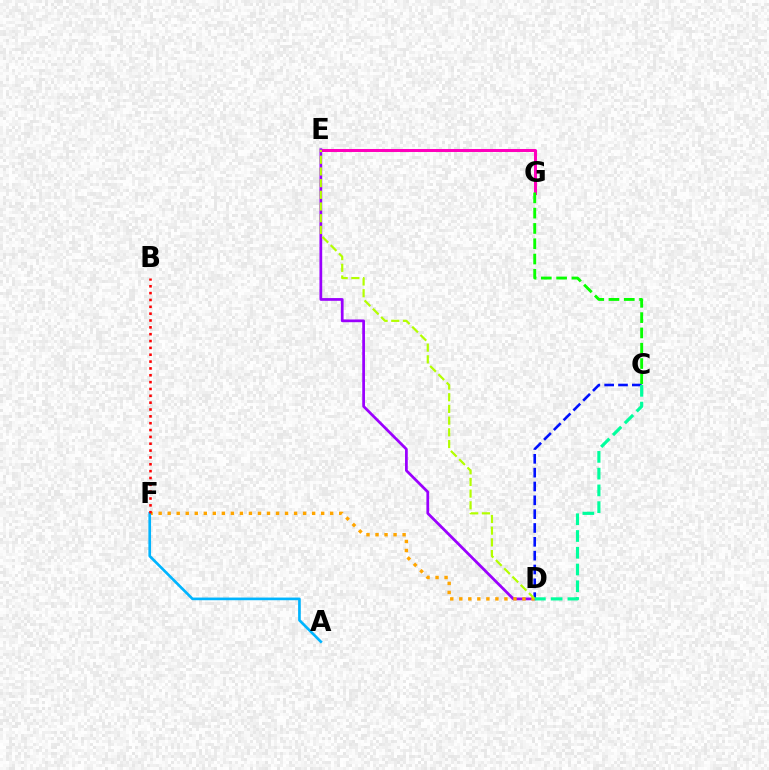{('E', 'G'): [{'color': '#ff00bd', 'line_style': 'solid', 'thickness': 2.17}], ('D', 'E'): [{'color': '#9b00ff', 'line_style': 'solid', 'thickness': 1.97}, {'color': '#b3ff00', 'line_style': 'dashed', 'thickness': 1.59}], ('D', 'F'): [{'color': '#ffa500', 'line_style': 'dotted', 'thickness': 2.45}], ('A', 'F'): [{'color': '#00b5ff', 'line_style': 'solid', 'thickness': 1.92}], ('C', 'D'): [{'color': '#0010ff', 'line_style': 'dashed', 'thickness': 1.88}, {'color': '#00ff9d', 'line_style': 'dashed', 'thickness': 2.28}], ('C', 'G'): [{'color': '#08ff00', 'line_style': 'dashed', 'thickness': 2.08}], ('B', 'F'): [{'color': '#ff0000', 'line_style': 'dotted', 'thickness': 1.86}]}